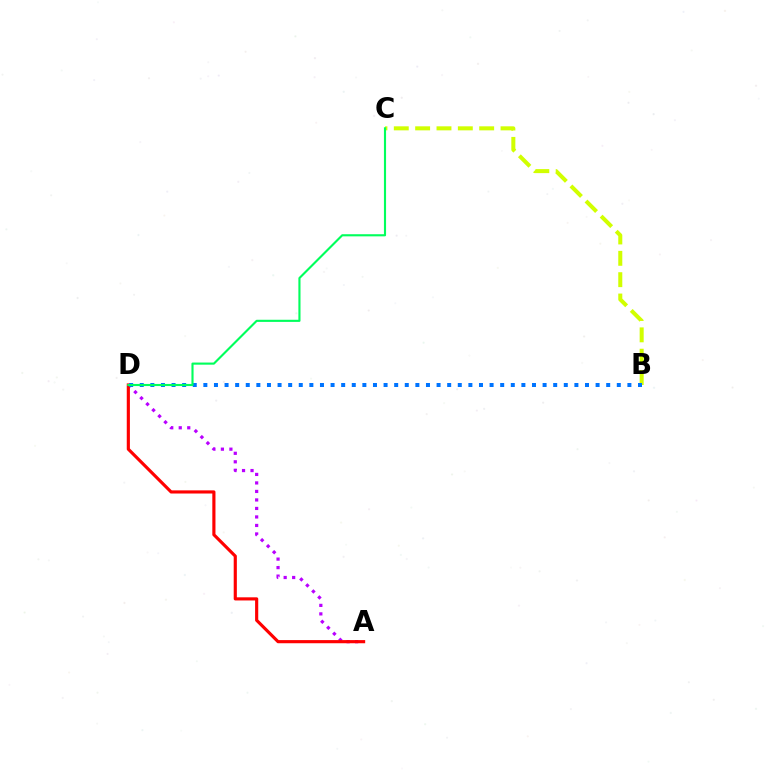{('A', 'D'): [{'color': '#b900ff', 'line_style': 'dotted', 'thickness': 2.31}, {'color': '#ff0000', 'line_style': 'solid', 'thickness': 2.27}], ('B', 'C'): [{'color': '#d1ff00', 'line_style': 'dashed', 'thickness': 2.9}], ('B', 'D'): [{'color': '#0074ff', 'line_style': 'dotted', 'thickness': 2.88}], ('C', 'D'): [{'color': '#00ff5c', 'line_style': 'solid', 'thickness': 1.53}]}